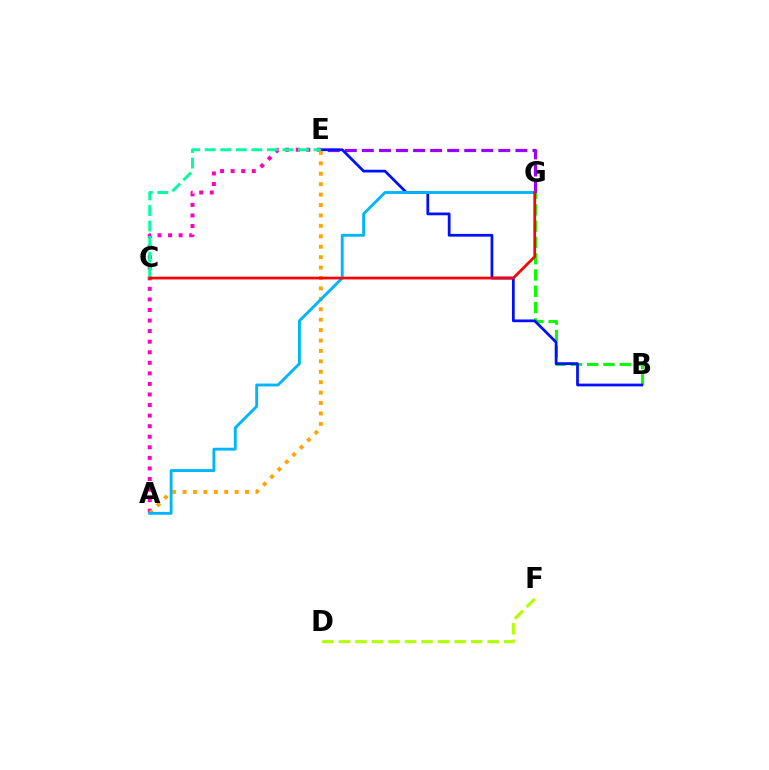{('A', 'E'): [{'color': '#ff00bd', 'line_style': 'dotted', 'thickness': 2.87}, {'color': '#ffa500', 'line_style': 'dotted', 'thickness': 2.83}], ('B', 'G'): [{'color': '#08ff00', 'line_style': 'dashed', 'thickness': 2.21}], ('E', 'G'): [{'color': '#9b00ff', 'line_style': 'dashed', 'thickness': 2.32}], ('B', 'E'): [{'color': '#0010ff', 'line_style': 'solid', 'thickness': 1.98}], ('C', 'E'): [{'color': '#00ff9d', 'line_style': 'dashed', 'thickness': 2.11}], ('D', 'F'): [{'color': '#b3ff00', 'line_style': 'dashed', 'thickness': 2.24}], ('A', 'G'): [{'color': '#00b5ff', 'line_style': 'solid', 'thickness': 2.06}], ('C', 'G'): [{'color': '#ff0000', 'line_style': 'solid', 'thickness': 1.96}]}